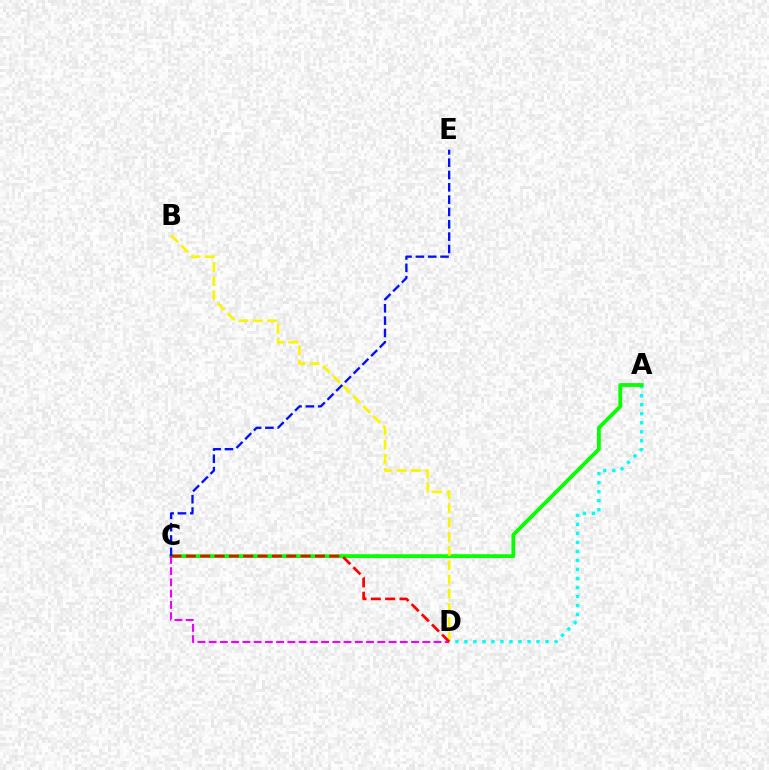{('A', 'D'): [{'color': '#00fff6', 'line_style': 'dotted', 'thickness': 2.45}], ('A', 'C'): [{'color': '#08ff00', 'line_style': 'solid', 'thickness': 2.74}], ('B', 'D'): [{'color': '#fcf500', 'line_style': 'dashed', 'thickness': 1.93}], ('C', 'D'): [{'color': '#ee00ff', 'line_style': 'dashed', 'thickness': 1.53}, {'color': '#ff0000', 'line_style': 'dashed', 'thickness': 1.95}], ('C', 'E'): [{'color': '#0010ff', 'line_style': 'dashed', 'thickness': 1.67}]}